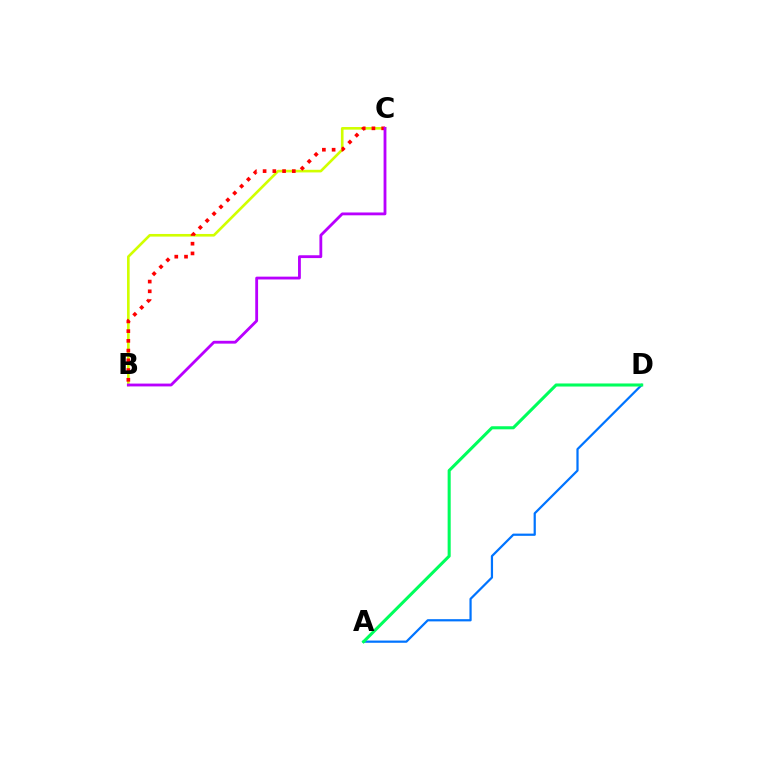{('A', 'D'): [{'color': '#0074ff', 'line_style': 'solid', 'thickness': 1.6}, {'color': '#00ff5c', 'line_style': 'solid', 'thickness': 2.21}], ('B', 'C'): [{'color': '#d1ff00', 'line_style': 'solid', 'thickness': 1.9}, {'color': '#ff0000', 'line_style': 'dotted', 'thickness': 2.64}, {'color': '#b900ff', 'line_style': 'solid', 'thickness': 2.03}]}